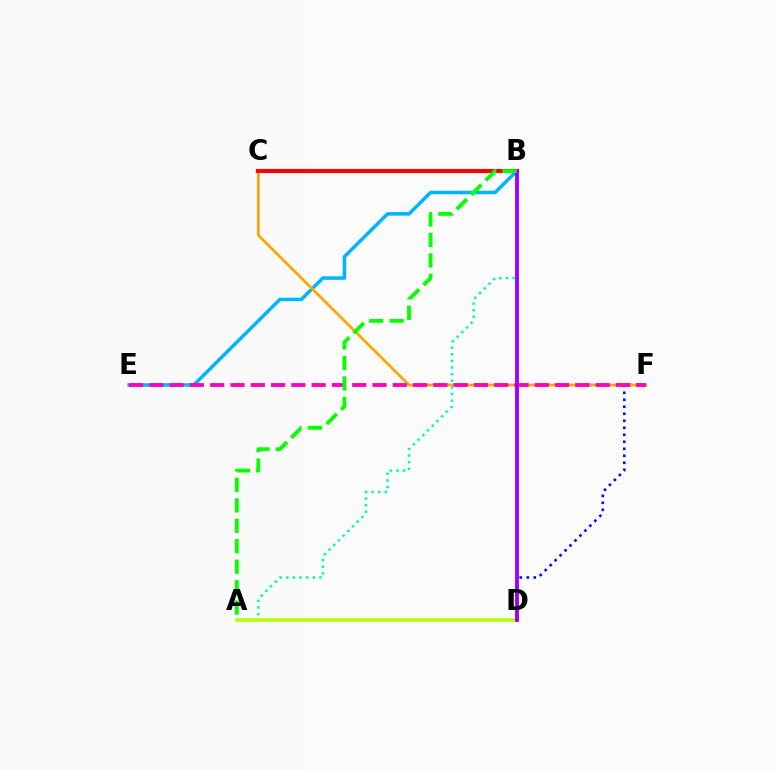{('B', 'E'): [{'color': '#00b5ff', 'line_style': 'solid', 'thickness': 2.54}], ('D', 'F'): [{'color': '#0010ff', 'line_style': 'dotted', 'thickness': 1.9}], ('C', 'F'): [{'color': '#ffa500', 'line_style': 'solid', 'thickness': 1.96}], ('B', 'C'): [{'color': '#ff0000', 'line_style': 'solid', 'thickness': 2.98}], ('A', 'B'): [{'color': '#00ff9d', 'line_style': 'dotted', 'thickness': 1.8}, {'color': '#08ff00', 'line_style': 'dashed', 'thickness': 2.78}], ('A', 'D'): [{'color': '#b3ff00', 'line_style': 'solid', 'thickness': 2.57}], ('E', 'F'): [{'color': '#ff00bd', 'line_style': 'dashed', 'thickness': 2.76}], ('B', 'D'): [{'color': '#9b00ff', 'line_style': 'solid', 'thickness': 2.76}]}